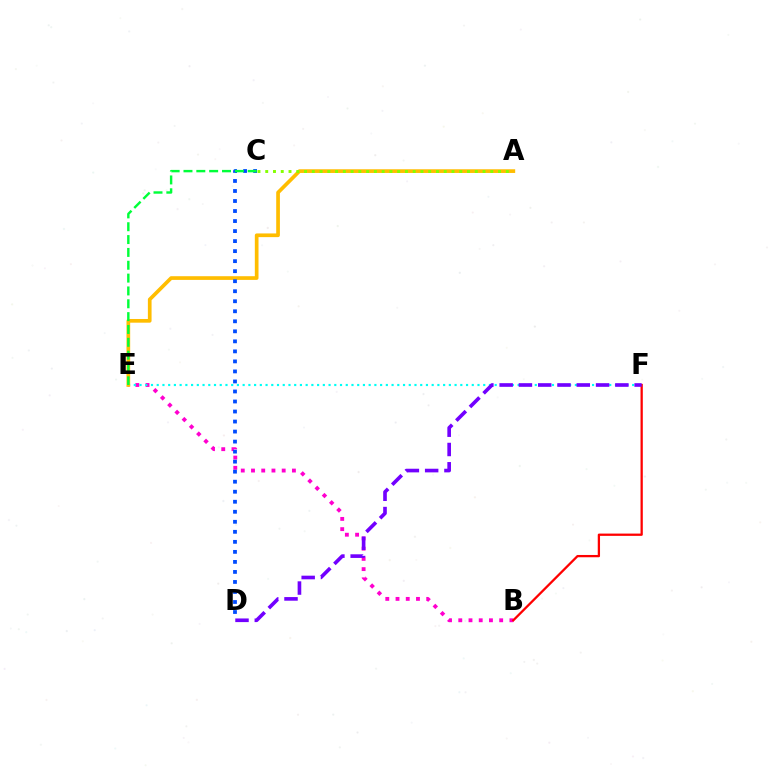{('B', 'E'): [{'color': '#ff00cf', 'line_style': 'dotted', 'thickness': 2.78}], ('E', 'F'): [{'color': '#00fff6', 'line_style': 'dotted', 'thickness': 1.56}], ('B', 'F'): [{'color': '#ff0000', 'line_style': 'solid', 'thickness': 1.64}], ('A', 'E'): [{'color': '#ffbd00', 'line_style': 'solid', 'thickness': 2.66}], ('A', 'C'): [{'color': '#84ff00', 'line_style': 'dotted', 'thickness': 2.11}], ('D', 'F'): [{'color': '#7200ff', 'line_style': 'dashed', 'thickness': 2.62}], ('C', 'D'): [{'color': '#004bff', 'line_style': 'dotted', 'thickness': 2.72}], ('C', 'E'): [{'color': '#00ff39', 'line_style': 'dashed', 'thickness': 1.74}]}